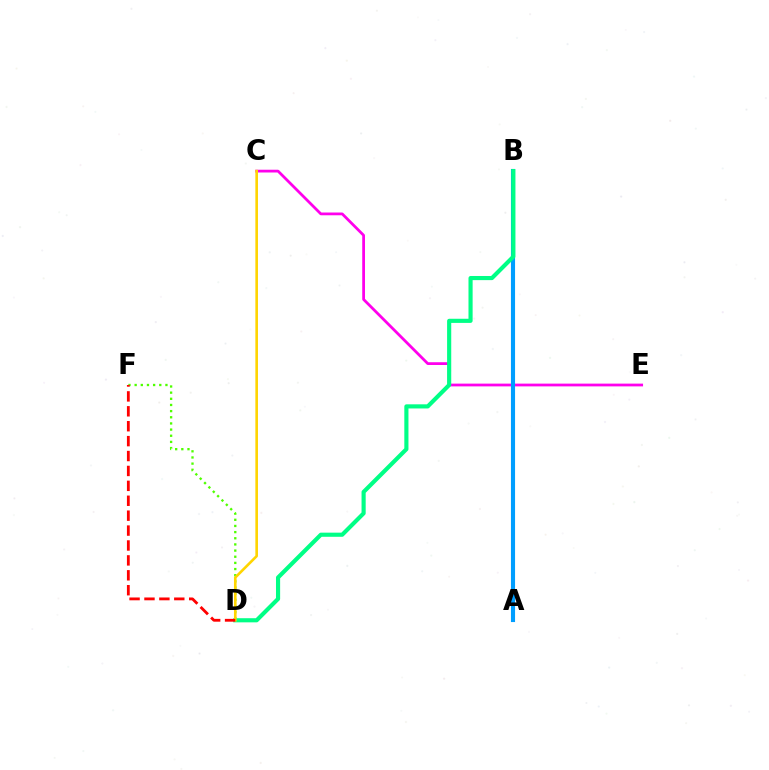{('C', 'E'): [{'color': '#ff00ed', 'line_style': 'solid', 'thickness': 1.99}], ('A', 'B'): [{'color': '#3700ff', 'line_style': 'dotted', 'thickness': 2.64}, {'color': '#009eff', 'line_style': 'solid', 'thickness': 2.96}], ('D', 'F'): [{'color': '#4fff00', 'line_style': 'dotted', 'thickness': 1.67}, {'color': '#ff0000', 'line_style': 'dashed', 'thickness': 2.03}], ('B', 'D'): [{'color': '#00ff86', 'line_style': 'solid', 'thickness': 2.98}], ('C', 'D'): [{'color': '#ffd500', 'line_style': 'solid', 'thickness': 1.89}]}